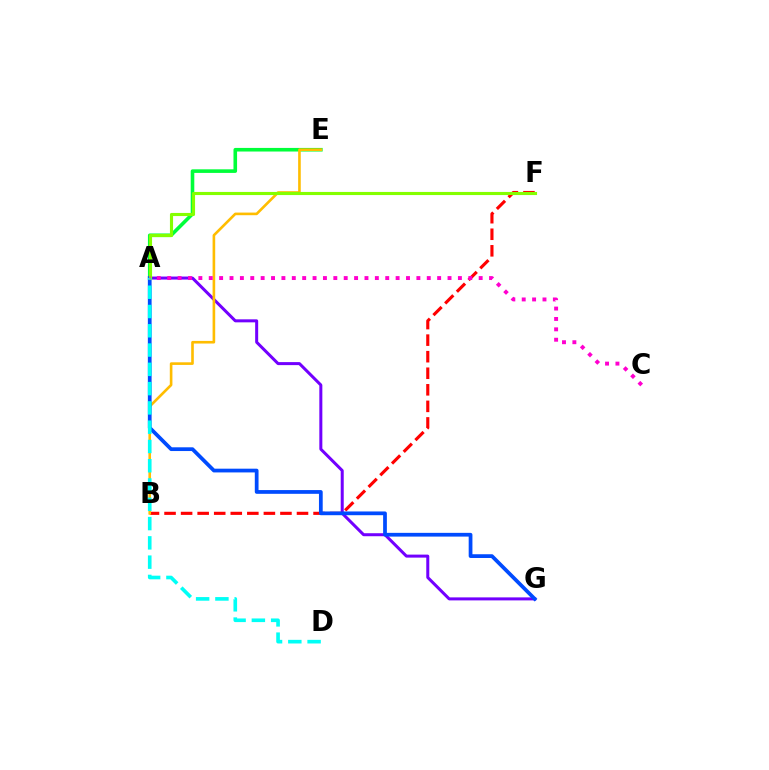{('A', 'G'): [{'color': '#7200ff', 'line_style': 'solid', 'thickness': 2.17}, {'color': '#004bff', 'line_style': 'solid', 'thickness': 2.69}], ('B', 'F'): [{'color': '#ff0000', 'line_style': 'dashed', 'thickness': 2.25}], ('A', 'E'): [{'color': '#00ff39', 'line_style': 'solid', 'thickness': 2.59}], ('B', 'E'): [{'color': '#ffbd00', 'line_style': 'solid', 'thickness': 1.89}], ('A', 'F'): [{'color': '#84ff00', 'line_style': 'solid', 'thickness': 2.25}], ('A', 'D'): [{'color': '#00fff6', 'line_style': 'dashed', 'thickness': 2.62}], ('A', 'C'): [{'color': '#ff00cf', 'line_style': 'dotted', 'thickness': 2.82}]}